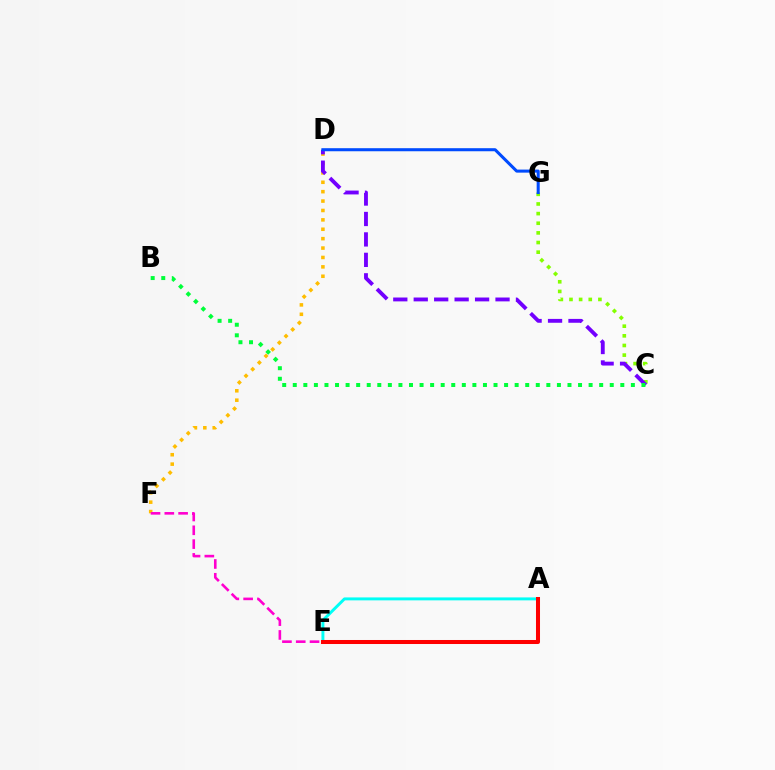{('D', 'F'): [{'color': '#ffbd00', 'line_style': 'dotted', 'thickness': 2.55}], ('C', 'G'): [{'color': '#84ff00', 'line_style': 'dotted', 'thickness': 2.62}], ('C', 'D'): [{'color': '#7200ff', 'line_style': 'dashed', 'thickness': 2.78}], ('B', 'C'): [{'color': '#00ff39', 'line_style': 'dotted', 'thickness': 2.87}], ('A', 'E'): [{'color': '#00fff6', 'line_style': 'solid', 'thickness': 2.12}, {'color': '#ff0000', 'line_style': 'solid', 'thickness': 2.9}], ('D', 'G'): [{'color': '#004bff', 'line_style': 'solid', 'thickness': 2.2}], ('E', 'F'): [{'color': '#ff00cf', 'line_style': 'dashed', 'thickness': 1.87}]}